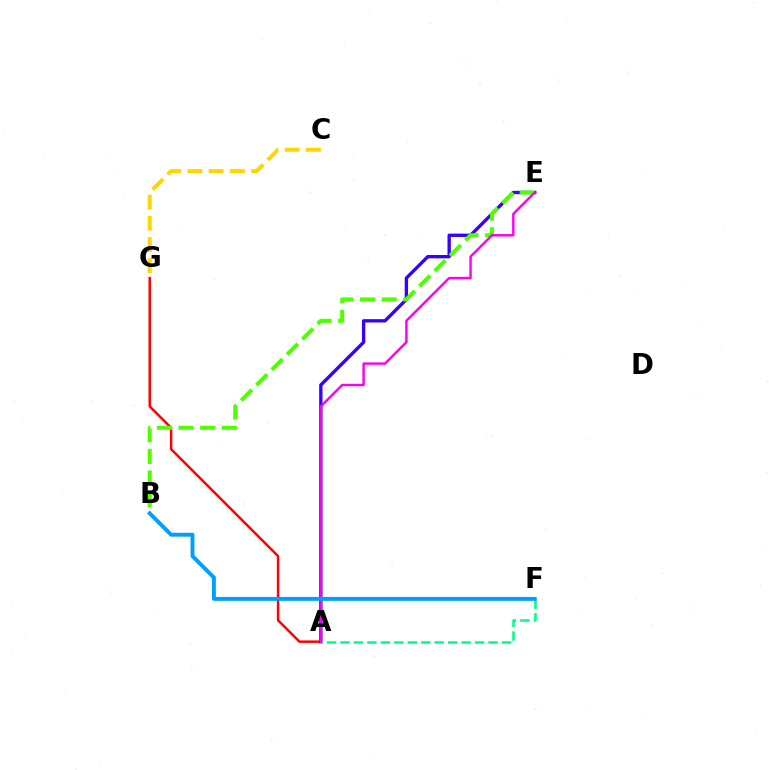{('A', 'G'): [{'color': '#ff0000', 'line_style': 'solid', 'thickness': 1.78}], ('A', 'E'): [{'color': '#3700ff', 'line_style': 'solid', 'thickness': 2.41}, {'color': '#ff00ed', 'line_style': 'solid', 'thickness': 1.76}], ('B', 'E'): [{'color': '#4fff00', 'line_style': 'dashed', 'thickness': 2.94}], ('A', 'F'): [{'color': '#00ff86', 'line_style': 'dashed', 'thickness': 1.83}], ('C', 'G'): [{'color': '#ffd500', 'line_style': 'dashed', 'thickness': 2.88}], ('B', 'F'): [{'color': '#009eff', 'line_style': 'solid', 'thickness': 2.81}]}